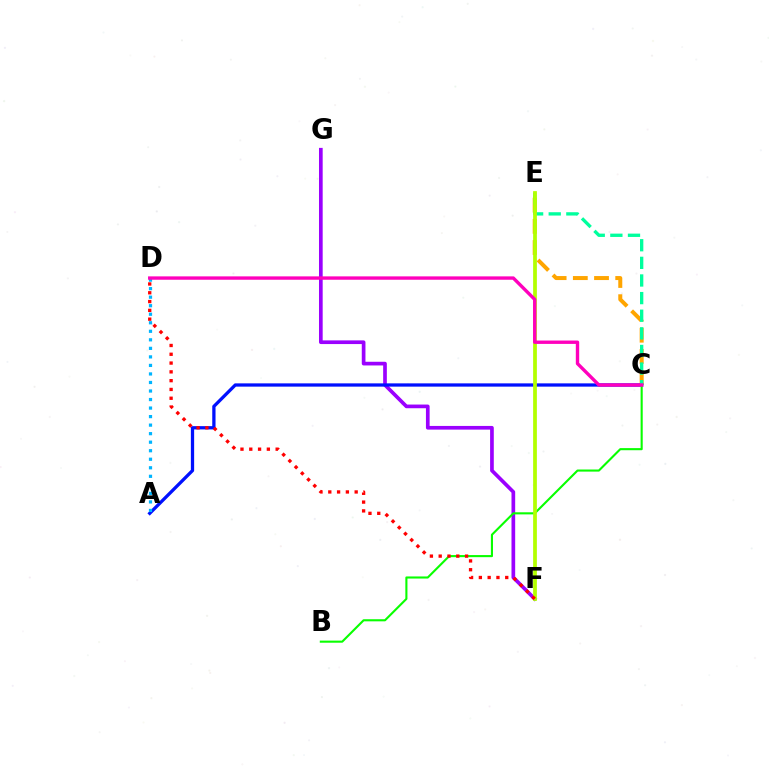{('F', 'G'): [{'color': '#9b00ff', 'line_style': 'solid', 'thickness': 2.65}], ('C', 'E'): [{'color': '#ffa500', 'line_style': 'dashed', 'thickness': 2.88}, {'color': '#00ff9d', 'line_style': 'dashed', 'thickness': 2.39}], ('A', 'C'): [{'color': '#0010ff', 'line_style': 'solid', 'thickness': 2.36}], ('A', 'D'): [{'color': '#00b5ff', 'line_style': 'dotted', 'thickness': 2.32}], ('B', 'C'): [{'color': '#08ff00', 'line_style': 'solid', 'thickness': 1.52}], ('E', 'F'): [{'color': '#b3ff00', 'line_style': 'solid', 'thickness': 2.69}], ('C', 'D'): [{'color': '#ff00bd', 'line_style': 'solid', 'thickness': 2.43}], ('D', 'F'): [{'color': '#ff0000', 'line_style': 'dotted', 'thickness': 2.39}]}